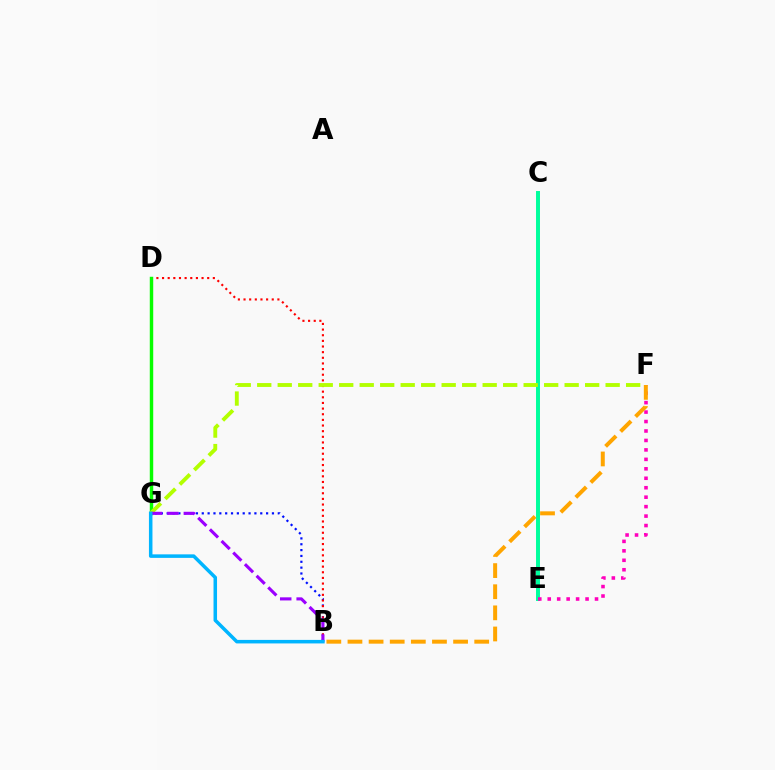{('B', 'G'): [{'color': '#0010ff', 'line_style': 'dotted', 'thickness': 1.59}, {'color': '#9b00ff', 'line_style': 'dashed', 'thickness': 2.24}, {'color': '#00b5ff', 'line_style': 'solid', 'thickness': 2.53}], ('B', 'D'): [{'color': '#ff0000', 'line_style': 'dotted', 'thickness': 1.53}], ('D', 'G'): [{'color': '#08ff00', 'line_style': 'solid', 'thickness': 2.48}], ('C', 'E'): [{'color': '#00ff9d', 'line_style': 'solid', 'thickness': 2.85}], ('F', 'G'): [{'color': '#b3ff00', 'line_style': 'dashed', 'thickness': 2.78}], ('E', 'F'): [{'color': '#ff00bd', 'line_style': 'dotted', 'thickness': 2.57}], ('B', 'F'): [{'color': '#ffa500', 'line_style': 'dashed', 'thickness': 2.87}]}